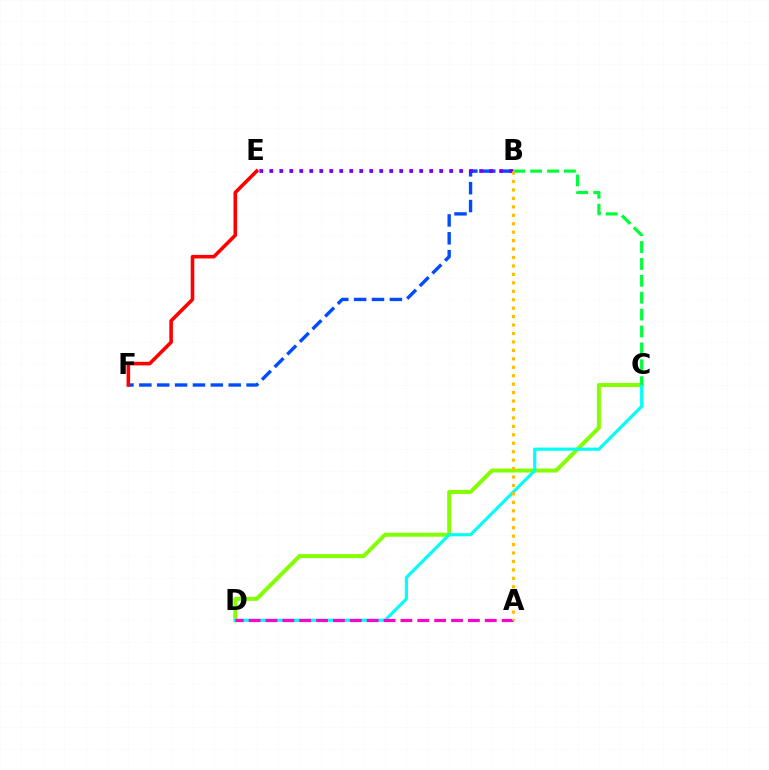{('B', 'F'): [{'color': '#004bff', 'line_style': 'dashed', 'thickness': 2.43}], ('E', 'F'): [{'color': '#ff0000', 'line_style': 'solid', 'thickness': 2.58}], ('C', 'D'): [{'color': '#84ff00', 'line_style': 'solid', 'thickness': 2.87}, {'color': '#00fff6', 'line_style': 'solid', 'thickness': 2.28}], ('B', 'E'): [{'color': '#7200ff', 'line_style': 'dotted', 'thickness': 2.71}], ('A', 'D'): [{'color': '#ff00cf', 'line_style': 'dashed', 'thickness': 2.29}], ('B', 'C'): [{'color': '#00ff39', 'line_style': 'dashed', 'thickness': 2.29}], ('A', 'B'): [{'color': '#ffbd00', 'line_style': 'dotted', 'thickness': 2.29}]}